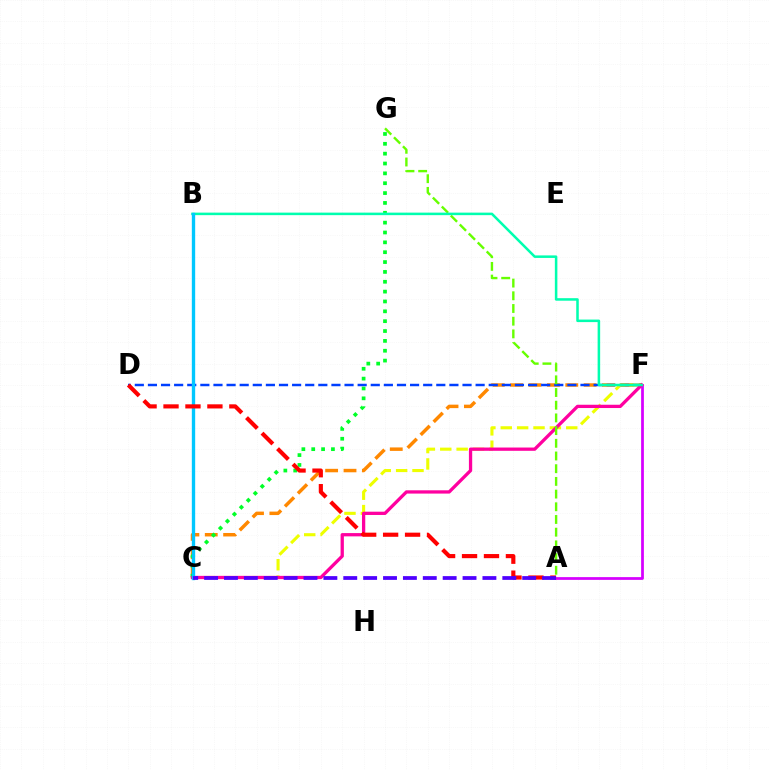{('C', 'F'): [{'color': '#ff8800', 'line_style': 'dashed', 'thickness': 2.5}, {'color': '#eeff00', 'line_style': 'dashed', 'thickness': 2.23}, {'color': '#ff00a0', 'line_style': 'solid', 'thickness': 2.36}], ('C', 'G'): [{'color': '#00ff27', 'line_style': 'dotted', 'thickness': 2.68}], ('A', 'F'): [{'color': '#d600ff', 'line_style': 'solid', 'thickness': 1.98}], ('D', 'F'): [{'color': '#003fff', 'line_style': 'dashed', 'thickness': 1.78}], ('A', 'G'): [{'color': '#66ff00', 'line_style': 'dashed', 'thickness': 1.72}], ('B', 'F'): [{'color': '#00ffaf', 'line_style': 'solid', 'thickness': 1.82}], ('B', 'C'): [{'color': '#00c7ff', 'line_style': 'solid', 'thickness': 2.41}], ('A', 'D'): [{'color': '#ff0000', 'line_style': 'dashed', 'thickness': 2.98}], ('A', 'C'): [{'color': '#4f00ff', 'line_style': 'dashed', 'thickness': 2.7}]}